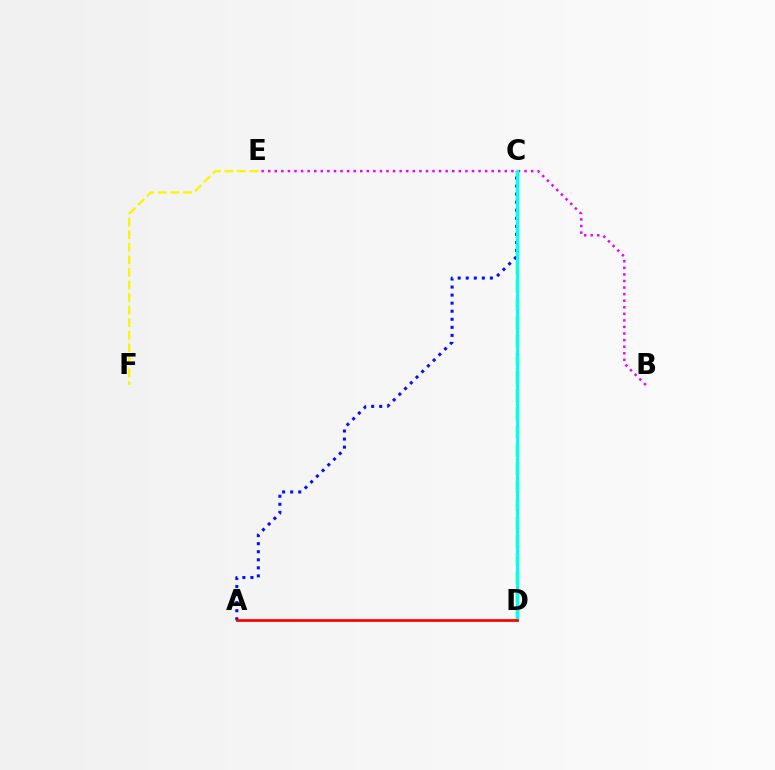{('B', 'E'): [{'color': '#ee00ff', 'line_style': 'dotted', 'thickness': 1.79}], ('E', 'F'): [{'color': '#fcf500', 'line_style': 'dashed', 'thickness': 1.71}], ('C', 'D'): [{'color': '#08ff00', 'line_style': 'dashed', 'thickness': 2.47}, {'color': '#00fff6', 'line_style': 'solid', 'thickness': 2.24}], ('A', 'C'): [{'color': '#0010ff', 'line_style': 'dotted', 'thickness': 2.19}], ('A', 'D'): [{'color': '#ff0000', 'line_style': 'solid', 'thickness': 1.97}]}